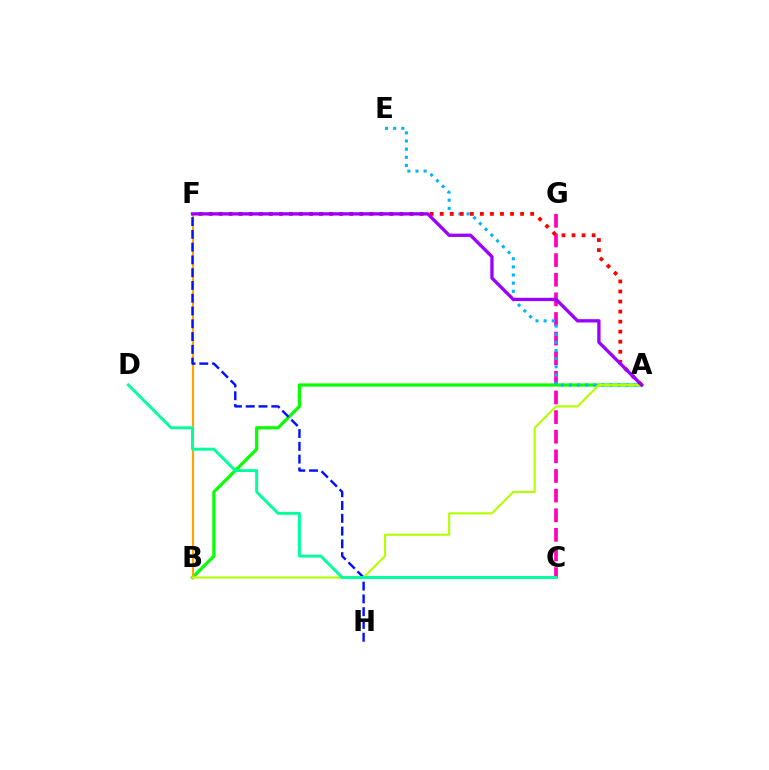{('C', 'G'): [{'color': '#ff00bd', 'line_style': 'dashed', 'thickness': 2.67}], ('A', 'B'): [{'color': '#08ff00', 'line_style': 'solid', 'thickness': 2.31}, {'color': '#b3ff00', 'line_style': 'solid', 'thickness': 1.53}], ('A', 'E'): [{'color': '#00b5ff', 'line_style': 'dotted', 'thickness': 2.21}], ('B', 'F'): [{'color': '#ffa500', 'line_style': 'solid', 'thickness': 1.56}], ('A', 'F'): [{'color': '#ff0000', 'line_style': 'dotted', 'thickness': 2.73}, {'color': '#9b00ff', 'line_style': 'solid', 'thickness': 2.38}], ('F', 'H'): [{'color': '#0010ff', 'line_style': 'dashed', 'thickness': 1.74}], ('C', 'D'): [{'color': '#00ff9d', 'line_style': 'solid', 'thickness': 2.1}]}